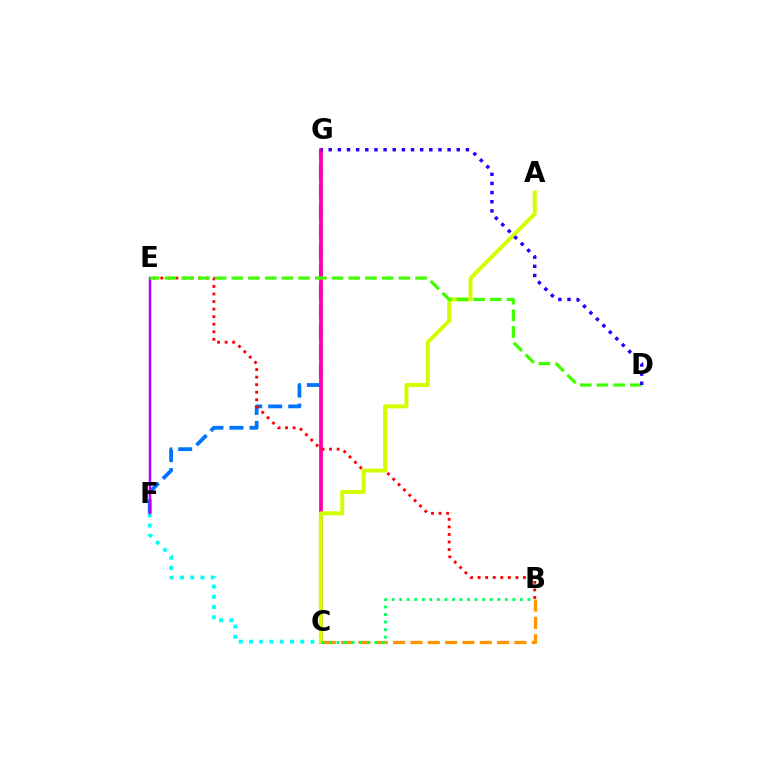{('B', 'C'): [{'color': '#ff9400', 'line_style': 'dashed', 'thickness': 2.35}, {'color': '#00ff5c', 'line_style': 'dotted', 'thickness': 2.05}], ('F', 'G'): [{'color': '#0074ff', 'line_style': 'dashed', 'thickness': 2.72}], ('C', 'F'): [{'color': '#00fff6', 'line_style': 'dotted', 'thickness': 2.78}], ('C', 'G'): [{'color': '#ff00ac', 'line_style': 'solid', 'thickness': 2.7}], ('E', 'F'): [{'color': '#b900ff', 'line_style': 'solid', 'thickness': 1.8}], ('B', 'E'): [{'color': '#ff0000', 'line_style': 'dotted', 'thickness': 2.05}], ('A', 'C'): [{'color': '#d1ff00', 'line_style': 'solid', 'thickness': 2.88}], ('D', 'E'): [{'color': '#3dff00', 'line_style': 'dashed', 'thickness': 2.27}], ('D', 'G'): [{'color': '#2500ff', 'line_style': 'dotted', 'thickness': 2.48}]}